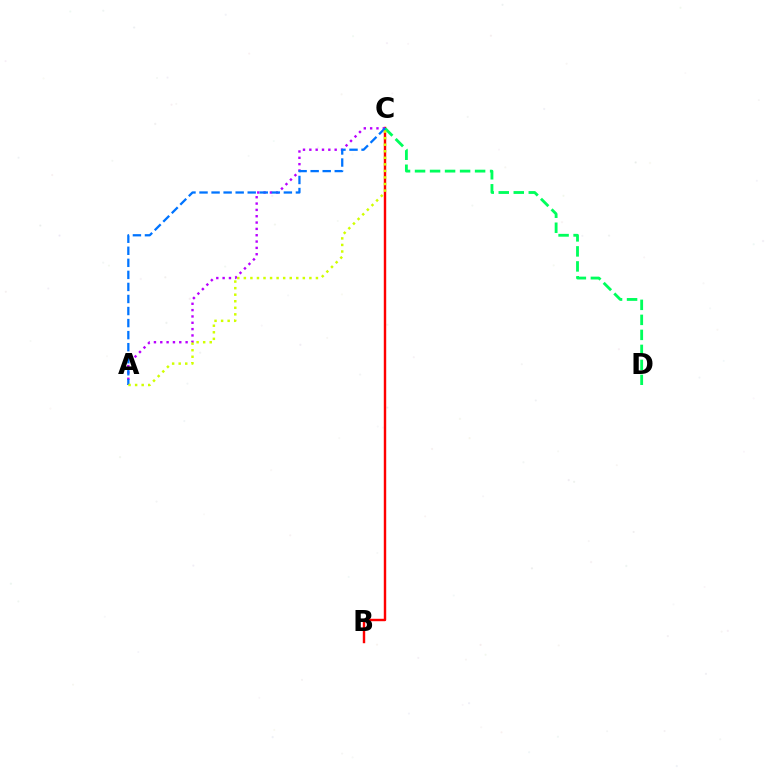{('B', 'C'): [{'color': '#ff0000', 'line_style': 'solid', 'thickness': 1.75}], ('C', 'D'): [{'color': '#00ff5c', 'line_style': 'dashed', 'thickness': 2.04}], ('A', 'C'): [{'color': '#b900ff', 'line_style': 'dotted', 'thickness': 1.72}, {'color': '#0074ff', 'line_style': 'dashed', 'thickness': 1.64}, {'color': '#d1ff00', 'line_style': 'dotted', 'thickness': 1.78}]}